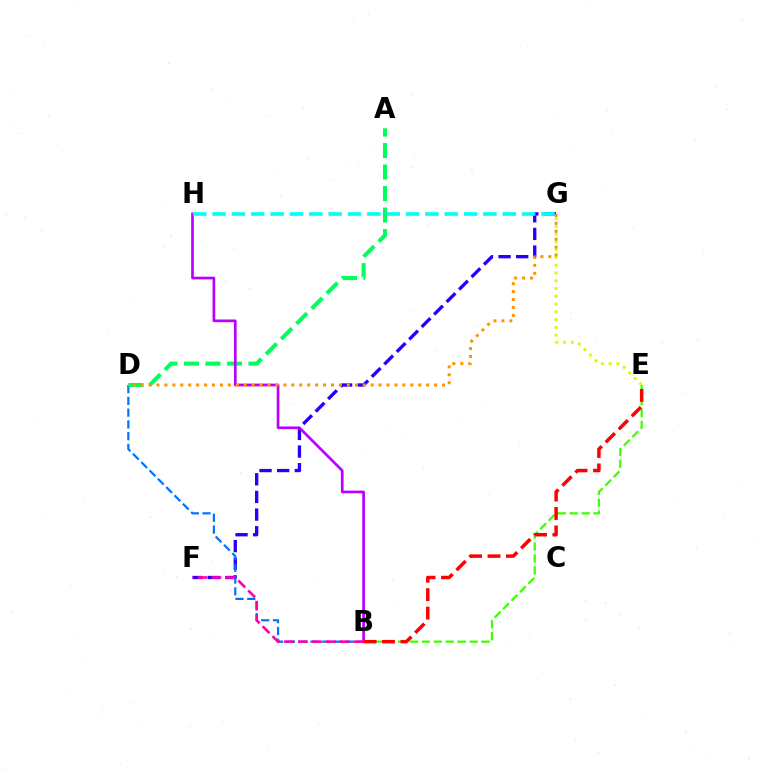{('F', 'G'): [{'color': '#2500ff', 'line_style': 'dashed', 'thickness': 2.4}], ('B', 'D'): [{'color': '#0074ff', 'line_style': 'dashed', 'thickness': 1.6}], ('B', 'E'): [{'color': '#3dff00', 'line_style': 'dashed', 'thickness': 1.62}, {'color': '#ff0000', 'line_style': 'dashed', 'thickness': 2.51}], ('A', 'D'): [{'color': '#00ff5c', 'line_style': 'dashed', 'thickness': 2.92}], ('B', 'H'): [{'color': '#b900ff', 'line_style': 'solid', 'thickness': 1.94}], ('E', 'G'): [{'color': '#d1ff00', 'line_style': 'dotted', 'thickness': 2.11}], ('D', 'G'): [{'color': '#ff9400', 'line_style': 'dotted', 'thickness': 2.16}], ('B', 'F'): [{'color': '#ff00ac', 'line_style': 'dashed', 'thickness': 1.89}], ('G', 'H'): [{'color': '#00fff6', 'line_style': 'dashed', 'thickness': 2.63}]}